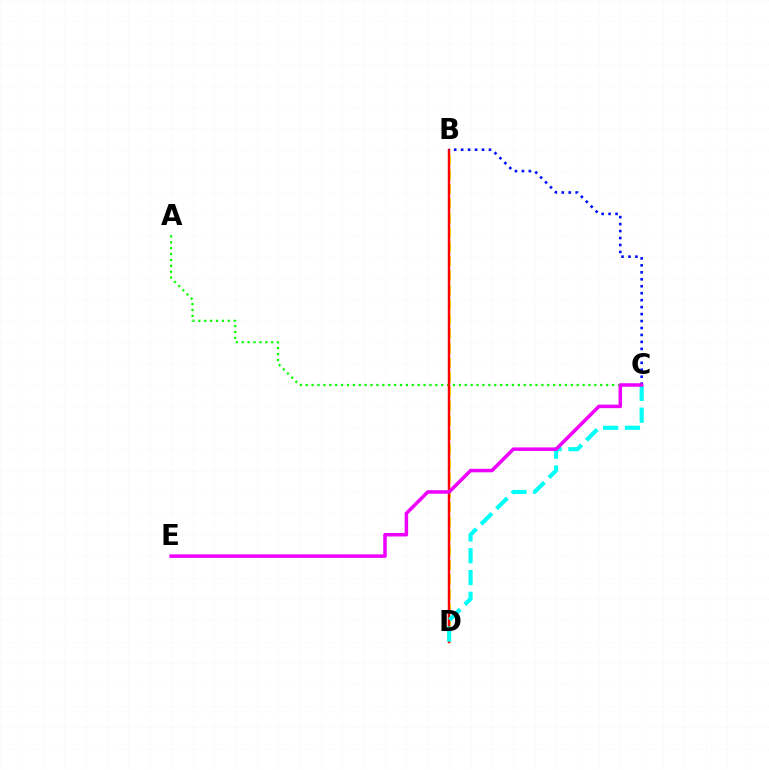{('B', 'D'): [{'color': '#fcf500', 'line_style': 'dashed', 'thickness': 1.97}, {'color': '#ff0000', 'line_style': 'solid', 'thickness': 1.78}], ('A', 'C'): [{'color': '#08ff00', 'line_style': 'dotted', 'thickness': 1.6}], ('B', 'C'): [{'color': '#0010ff', 'line_style': 'dotted', 'thickness': 1.89}], ('C', 'D'): [{'color': '#00fff6', 'line_style': 'dashed', 'thickness': 2.96}], ('C', 'E'): [{'color': '#ee00ff', 'line_style': 'solid', 'thickness': 2.53}]}